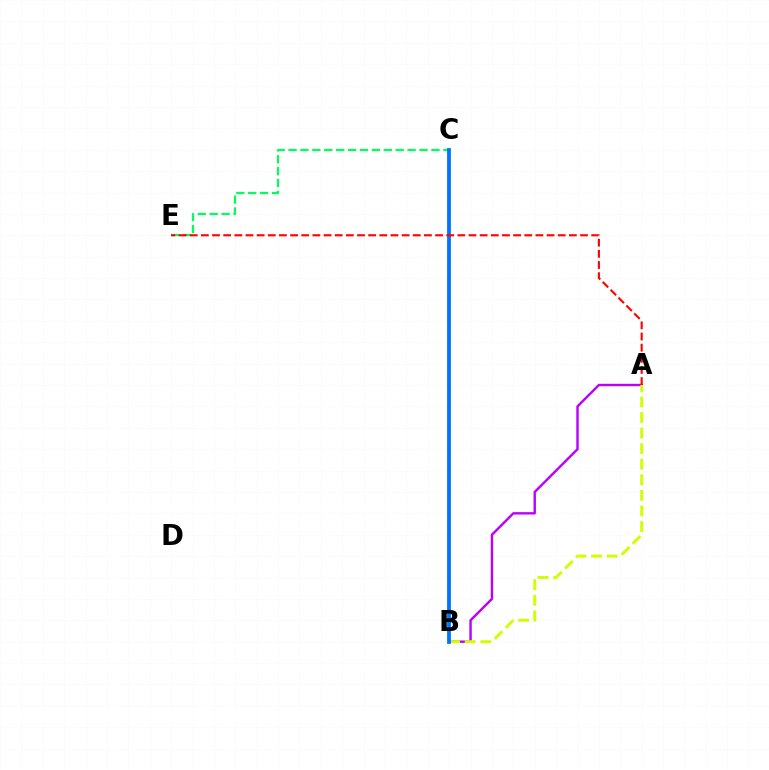{('C', 'E'): [{'color': '#00ff5c', 'line_style': 'dashed', 'thickness': 1.62}], ('A', 'B'): [{'color': '#b900ff', 'line_style': 'solid', 'thickness': 1.73}, {'color': '#d1ff00', 'line_style': 'dashed', 'thickness': 2.11}], ('B', 'C'): [{'color': '#0074ff', 'line_style': 'solid', 'thickness': 2.73}], ('A', 'E'): [{'color': '#ff0000', 'line_style': 'dashed', 'thickness': 1.51}]}